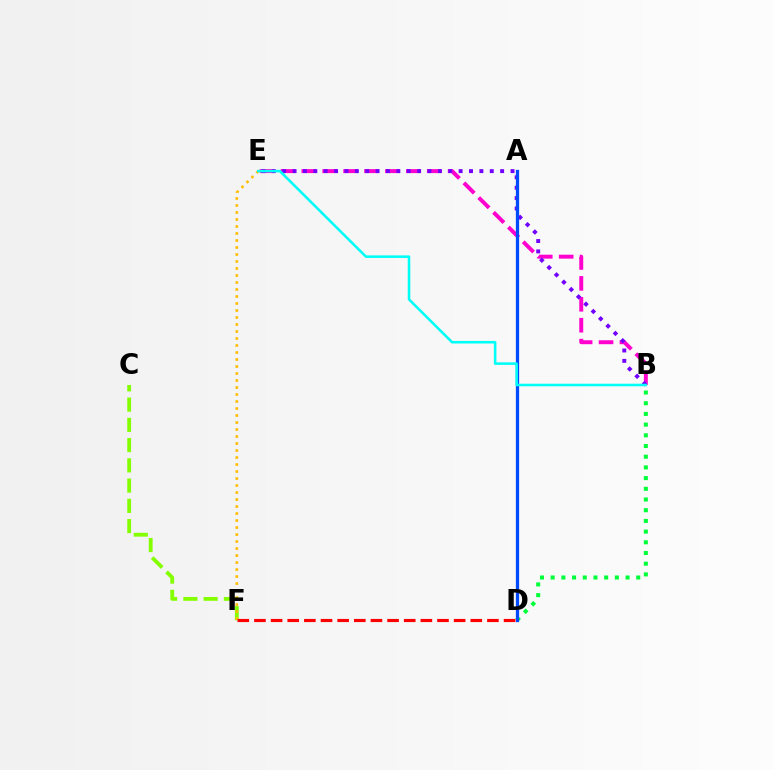{('B', 'D'): [{'color': '#00ff39', 'line_style': 'dotted', 'thickness': 2.91}], ('C', 'F'): [{'color': '#84ff00', 'line_style': 'dashed', 'thickness': 2.75}], ('E', 'F'): [{'color': '#ffbd00', 'line_style': 'dotted', 'thickness': 1.9}], ('B', 'E'): [{'color': '#ff00cf', 'line_style': 'dashed', 'thickness': 2.84}, {'color': '#7200ff', 'line_style': 'dotted', 'thickness': 2.82}, {'color': '#00fff6', 'line_style': 'solid', 'thickness': 1.84}], ('A', 'D'): [{'color': '#004bff', 'line_style': 'solid', 'thickness': 2.35}], ('D', 'F'): [{'color': '#ff0000', 'line_style': 'dashed', 'thickness': 2.26}]}